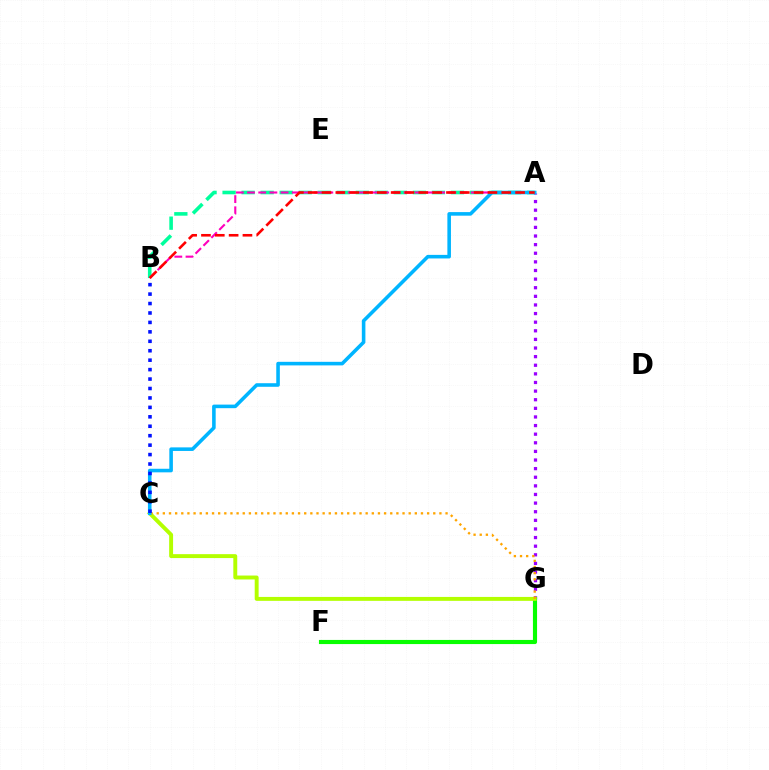{('A', 'G'): [{'color': '#9b00ff', 'line_style': 'dotted', 'thickness': 2.34}], ('A', 'B'): [{'color': '#00ff9d', 'line_style': 'dashed', 'thickness': 2.59}, {'color': '#ff00bd', 'line_style': 'dashed', 'thickness': 1.52}, {'color': '#ff0000', 'line_style': 'dashed', 'thickness': 1.88}], ('F', 'G'): [{'color': '#08ff00', 'line_style': 'solid', 'thickness': 2.98}], ('C', 'G'): [{'color': '#b3ff00', 'line_style': 'solid', 'thickness': 2.82}, {'color': '#ffa500', 'line_style': 'dotted', 'thickness': 1.67}], ('A', 'C'): [{'color': '#00b5ff', 'line_style': 'solid', 'thickness': 2.57}], ('B', 'C'): [{'color': '#0010ff', 'line_style': 'dotted', 'thickness': 2.56}]}